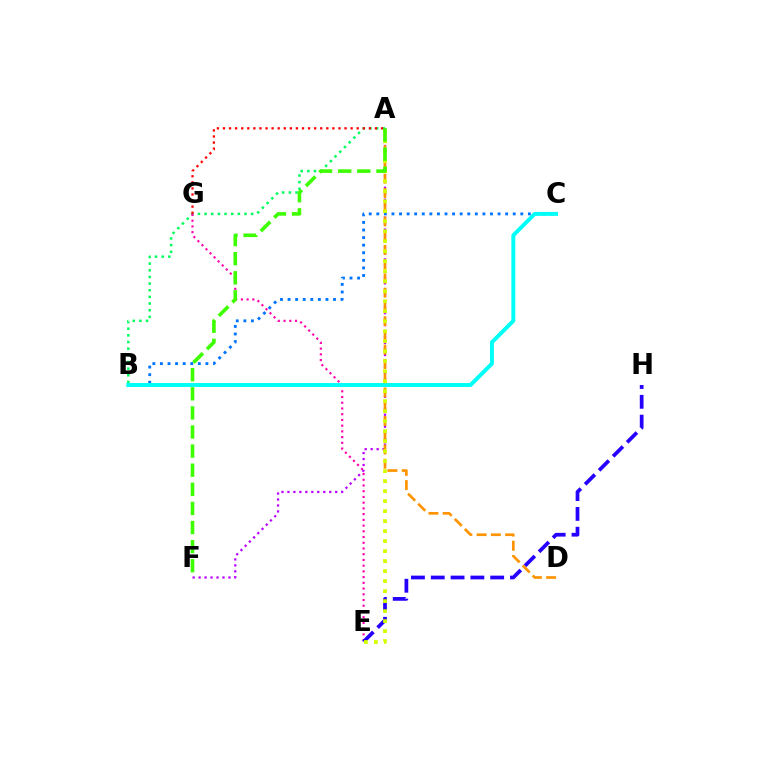{('B', 'C'): [{'color': '#0074ff', 'line_style': 'dotted', 'thickness': 2.06}, {'color': '#00fff6', 'line_style': 'solid', 'thickness': 2.84}], ('A', 'F'): [{'color': '#b900ff', 'line_style': 'dotted', 'thickness': 1.62}, {'color': '#3dff00', 'line_style': 'dashed', 'thickness': 2.6}], ('A', 'B'): [{'color': '#00ff5c', 'line_style': 'dotted', 'thickness': 1.81}], ('E', 'G'): [{'color': '#ff00ac', 'line_style': 'dotted', 'thickness': 1.56}], ('E', 'H'): [{'color': '#2500ff', 'line_style': 'dashed', 'thickness': 2.69}], ('A', 'D'): [{'color': '#ff9400', 'line_style': 'dashed', 'thickness': 1.94}], ('A', 'E'): [{'color': '#d1ff00', 'line_style': 'dotted', 'thickness': 2.72}], ('A', 'G'): [{'color': '#ff0000', 'line_style': 'dotted', 'thickness': 1.65}]}